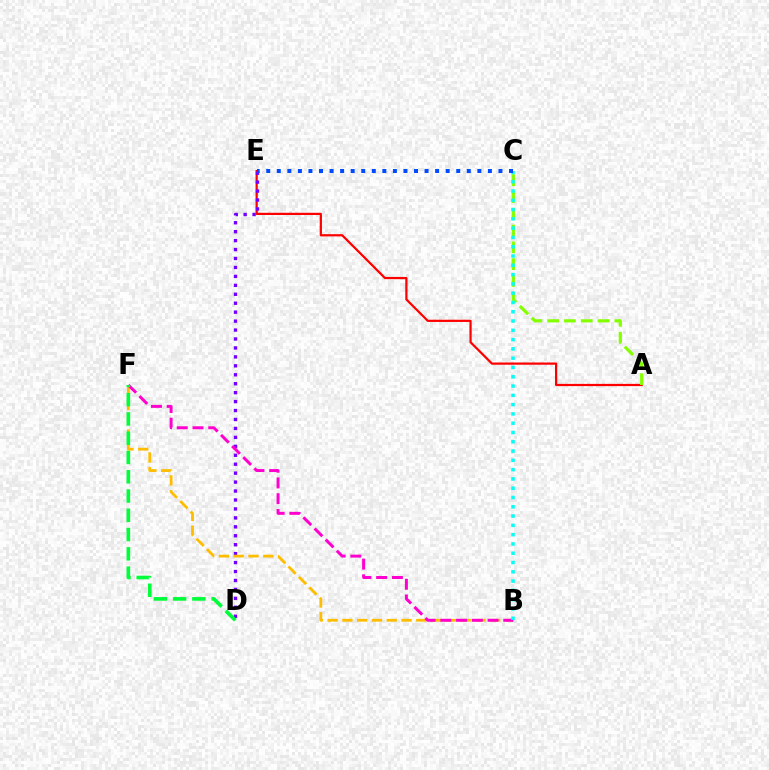{('A', 'E'): [{'color': '#ff0000', 'line_style': 'solid', 'thickness': 1.6}], ('D', 'E'): [{'color': '#7200ff', 'line_style': 'dotted', 'thickness': 2.43}], ('B', 'F'): [{'color': '#ffbd00', 'line_style': 'dashed', 'thickness': 2.01}, {'color': '#ff00cf', 'line_style': 'dashed', 'thickness': 2.14}], ('A', 'C'): [{'color': '#84ff00', 'line_style': 'dashed', 'thickness': 2.28}], ('D', 'F'): [{'color': '#00ff39', 'line_style': 'dashed', 'thickness': 2.62}], ('B', 'C'): [{'color': '#00fff6', 'line_style': 'dotted', 'thickness': 2.52}], ('C', 'E'): [{'color': '#004bff', 'line_style': 'dotted', 'thickness': 2.87}]}